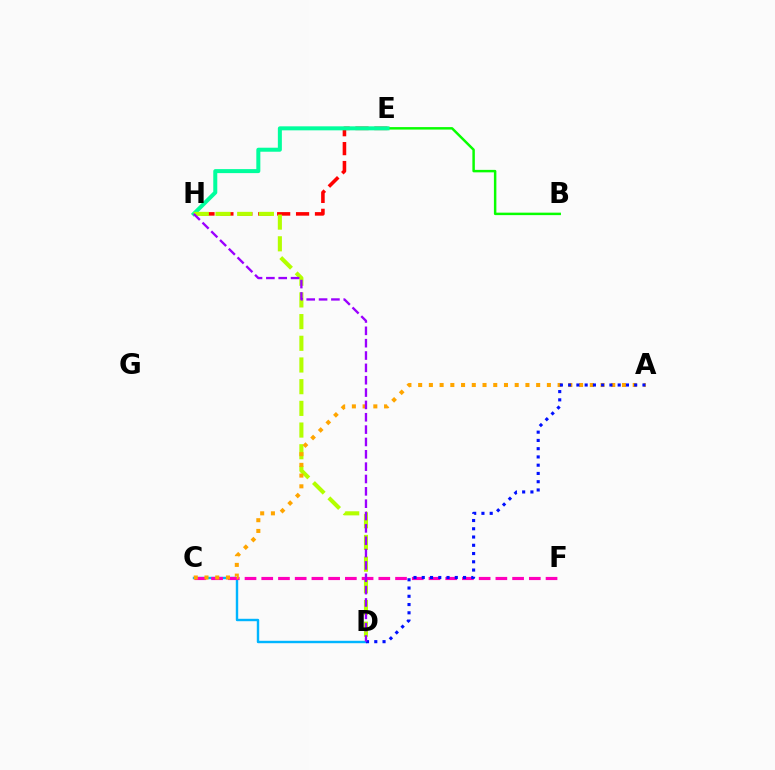{('E', 'H'): [{'color': '#ff0000', 'line_style': 'dashed', 'thickness': 2.57}, {'color': '#00ff9d', 'line_style': 'solid', 'thickness': 2.89}], ('C', 'D'): [{'color': '#00b5ff', 'line_style': 'solid', 'thickness': 1.75}], ('B', 'E'): [{'color': '#08ff00', 'line_style': 'solid', 'thickness': 1.78}], ('D', 'H'): [{'color': '#b3ff00', 'line_style': 'dashed', 'thickness': 2.95}, {'color': '#9b00ff', 'line_style': 'dashed', 'thickness': 1.68}], ('C', 'F'): [{'color': '#ff00bd', 'line_style': 'dashed', 'thickness': 2.27}], ('A', 'C'): [{'color': '#ffa500', 'line_style': 'dotted', 'thickness': 2.91}], ('A', 'D'): [{'color': '#0010ff', 'line_style': 'dotted', 'thickness': 2.24}]}